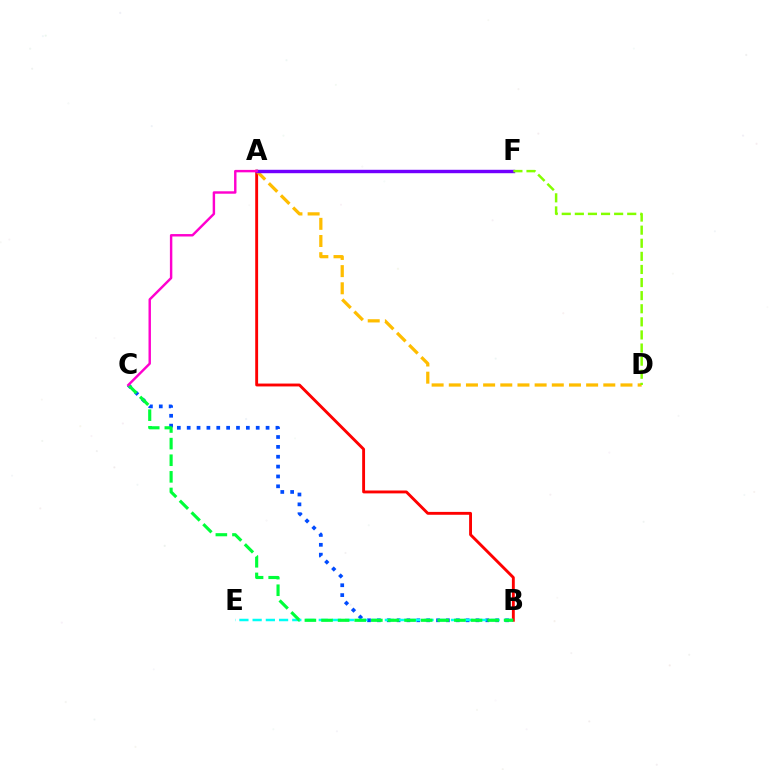{('A', 'B'): [{'color': '#ff0000', 'line_style': 'solid', 'thickness': 2.07}], ('A', 'D'): [{'color': '#ffbd00', 'line_style': 'dashed', 'thickness': 2.33}], ('B', 'C'): [{'color': '#004bff', 'line_style': 'dotted', 'thickness': 2.68}, {'color': '#00ff39', 'line_style': 'dashed', 'thickness': 2.26}], ('B', 'E'): [{'color': '#00fff6', 'line_style': 'dashed', 'thickness': 1.8}], ('A', 'F'): [{'color': '#7200ff', 'line_style': 'solid', 'thickness': 2.46}], ('D', 'F'): [{'color': '#84ff00', 'line_style': 'dashed', 'thickness': 1.78}], ('A', 'C'): [{'color': '#ff00cf', 'line_style': 'solid', 'thickness': 1.75}]}